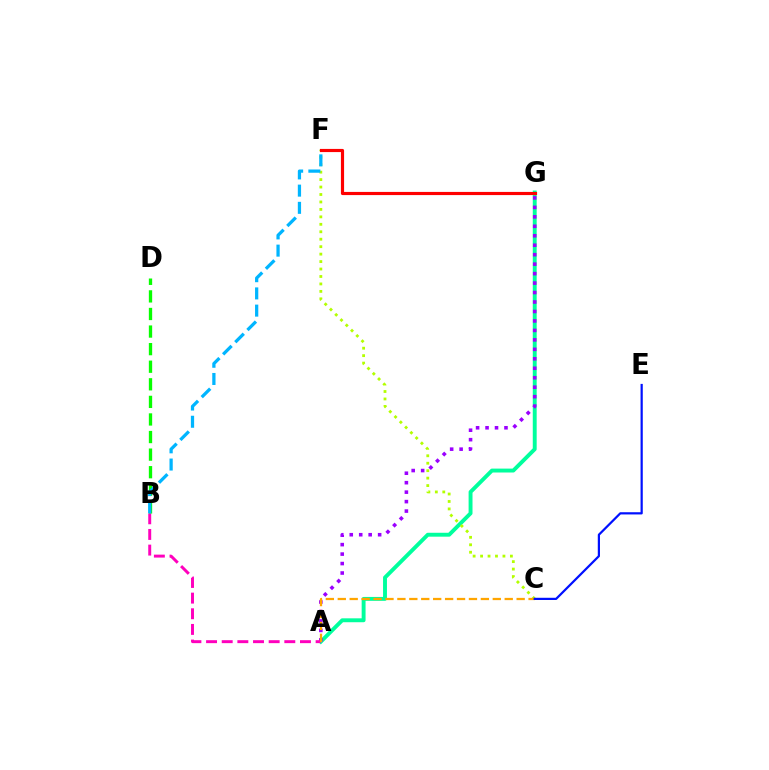{('A', 'G'): [{'color': '#00ff9d', 'line_style': 'solid', 'thickness': 2.81}, {'color': '#9b00ff', 'line_style': 'dotted', 'thickness': 2.57}], ('C', 'F'): [{'color': '#b3ff00', 'line_style': 'dotted', 'thickness': 2.03}], ('A', 'B'): [{'color': '#ff00bd', 'line_style': 'dashed', 'thickness': 2.13}], ('B', 'D'): [{'color': '#08ff00', 'line_style': 'dashed', 'thickness': 2.39}], ('B', 'F'): [{'color': '#00b5ff', 'line_style': 'dashed', 'thickness': 2.34}], ('A', 'C'): [{'color': '#ffa500', 'line_style': 'dashed', 'thickness': 1.62}], ('C', 'E'): [{'color': '#0010ff', 'line_style': 'solid', 'thickness': 1.59}], ('F', 'G'): [{'color': '#ff0000', 'line_style': 'solid', 'thickness': 2.28}]}